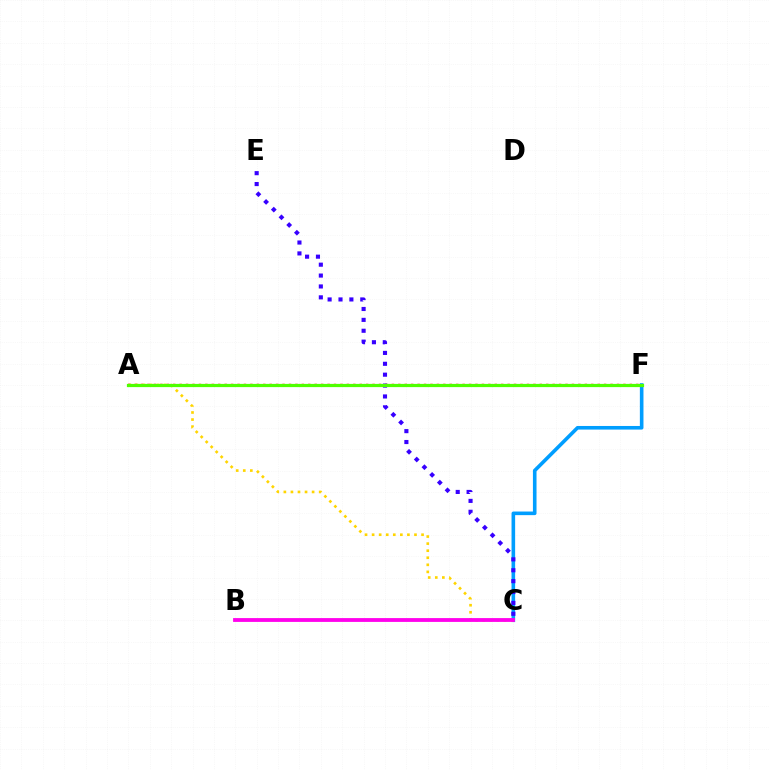{('C', 'F'): [{'color': '#009eff', 'line_style': 'solid', 'thickness': 2.6}], ('C', 'E'): [{'color': '#3700ff', 'line_style': 'dotted', 'thickness': 2.96}], ('A', 'C'): [{'color': '#ffd500', 'line_style': 'dotted', 'thickness': 1.92}], ('B', 'C'): [{'color': '#ff00ed', 'line_style': 'solid', 'thickness': 2.74}], ('A', 'F'): [{'color': '#00ff86', 'line_style': 'dotted', 'thickness': 2.18}, {'color': '#ff0000', 'line_style': 'dotted', 'thickness': 1.75}, {'color': '#4fff00', 'line_style': 'solid', 'thickness': 2.31}]}